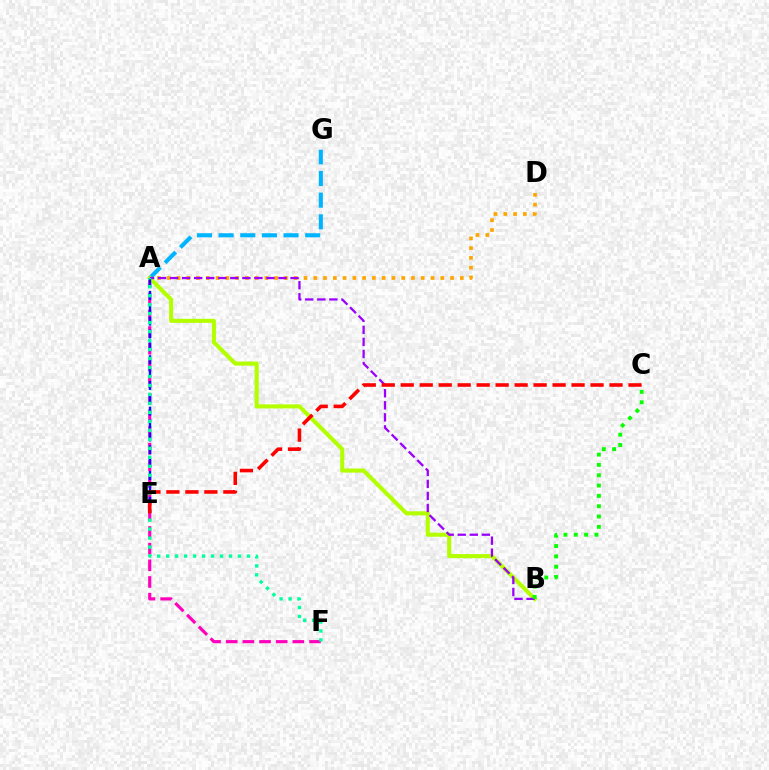{('A', 'D'): [{'color': '#ffa500', 'line_style': 'dotted', 'thickness': 2.65}], ('A', 'G'): [{'color': '#00b5ff', 'line_style': 'dashed', 'thickness': 2.94}], ('A', 'F'): [{'color': '#ff00bd', 'line_style': 'dashed', 'thickness': 2.26}, {'color': '#00ff9d', 'line_style': 'dotted', 'thickness': 2.44}], ('A', 'B'): [{'color': '#b3ff00', 'line_style': 'solid', 'thickness': 2.94}, {'color': '#9b00ff', 'line_style': 'dashed', 'thickness': 1.64}], ('B', 'C'): [{'color': '#08ff00', 'line_style': 'dotted', 'thickness': 2.81}], ('A', 'E'): [{'color': '#0010ff', 'line_style': 'dashed', 'thickness': 1.75}], ('C', 'E'): [{'color': '#ff0000', 'line_style': 'dashed', 'thickness': 2.58}]}